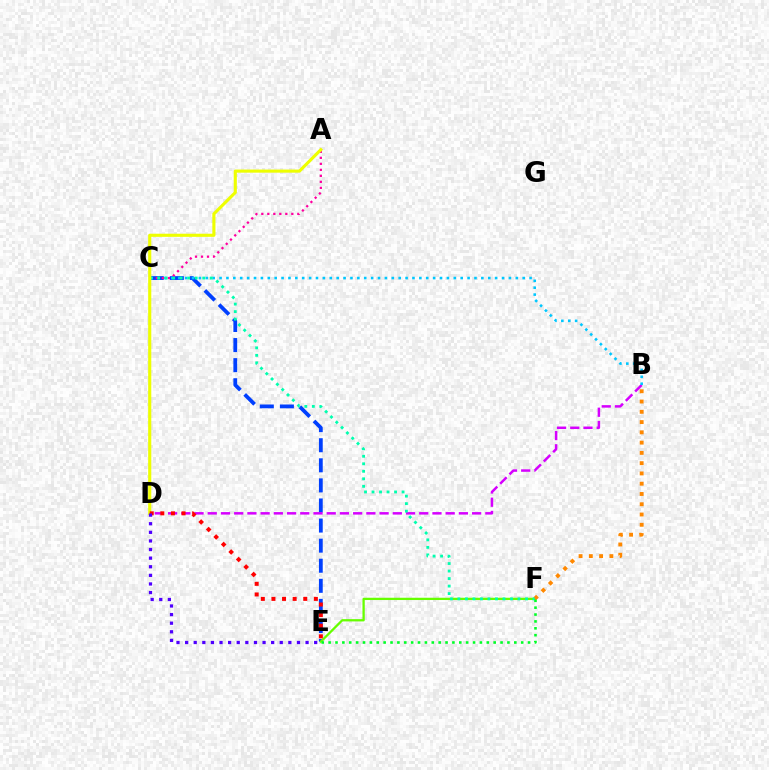{('C', 'E'): [{'color': '#003fff', 'line_style': 'dashed', 'thickness': 2.73}], ('B', 'D'): [{'color': '#d600ff', 'line_style': 'dashed', 'thickness': 1.8}], ('E', 'F'): [{'color': '#66ff00', 'line_style': 'solid', 'thickness': 1.65}, {'color': '#00ff27', 'line_style': 'dotted', 'thickness': 1.87}], ('B', 'F'): [{'color': '#ff8800', 'line_style': 'dotted', 'thickness': 2.79}], ('B', 'C'): [{'color': '#00c7ff', 'line_style': 'dotted', 'thickness': 1.87}], ('A', 'C'): [{'color': '#ff00a0', 'line_style': 'dotted', 'thickness': 1.63}], ('C', 'F'): [{'color': '#00ffaf', 'line_style': 'dotted', 'thickness': 2.04}], ('A', 'D'): [{'color': '#eeff00', 'line_style': 'solid', 'thickness': 2.24}], ('D', 'E'): [{'color': '#ff0000', 'line_style': 'dotted', 'thickness': 2.88}, {'color': '#4f00ff', 'line_style': 'dotted', 'thickness': 2.34}]}